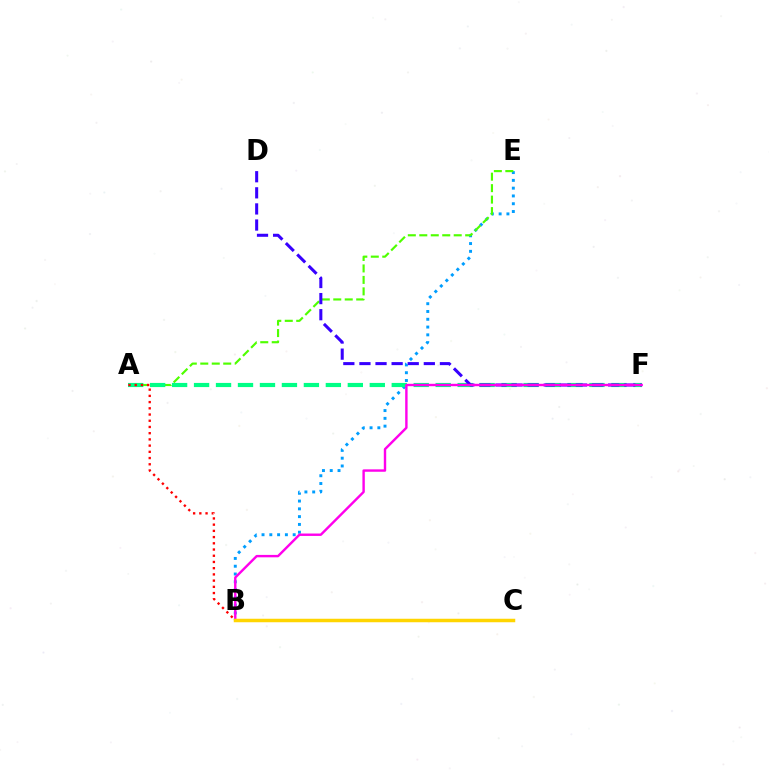{('B', 'E'): [{'color': '#009eff', 'line_style': 'dotted', 'thickness': 2.12}], ('A', 'E'): [{'color': '#4fff00', 'line_style': 'dashed', 'thickness': 1.56}], ('A', 'F'): [{'color': '#00ff86', 'line_style': 'dashed', 'thickness': 2.98}], ('D', 'F'): [{'color': '#3700ff', 'line_style': 'dashed', 'thickness': 2.19}], ('B', 'F'): [{'color': '#ff00ed', 'line_style': 'solid', 'thickness': 1.73}], ('B', 'C'): [{'color': '#ffd500', 'line_style': 'solid', 'thickness': 2.52}], ('A', 'B'): [{'color': '#ff0000', 'line_style': 'dotted', 'thickness': 1.69}]}